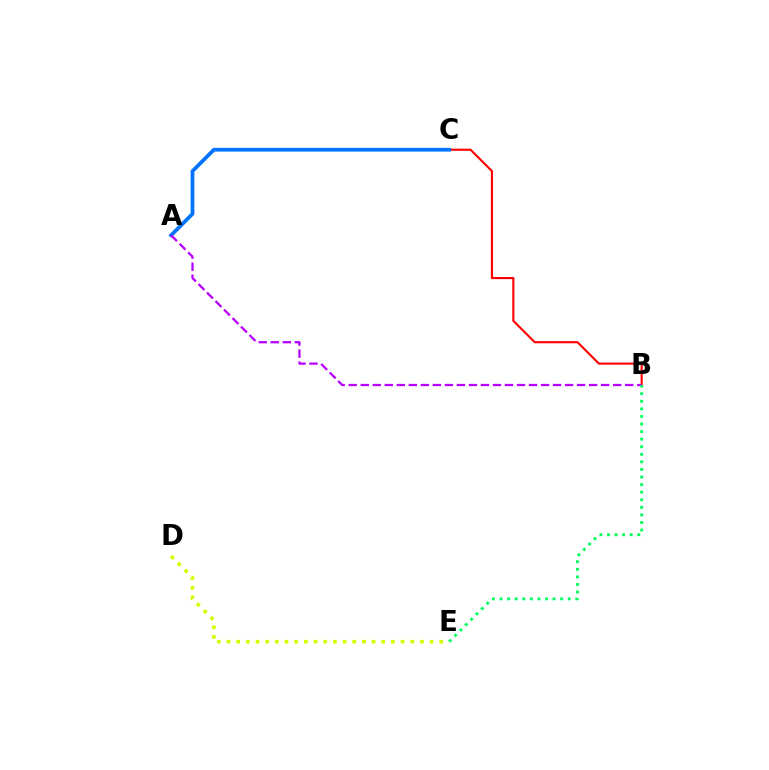{('B', 'C'): [{'color': '#ff0000', 'line_style': 'solid', 'thickness': 1.52}], ('D', 'E'): [{'color': '#d1ff00', 'line_style': 'dotted', 'thickness': 2.63}], ('A', 'C'): [{'color': '#0074ff', 'line_style': 'solid', 'thickness': 2.69}], ('A', 'B'): [{'color': '#b900ff', 'line_style': 'dashed', 'thickness': 1.63}], ('B', 'E'): [{'color': '#00ff5c', 'line_style': 'dotted', 'thickness': 2.06}]}